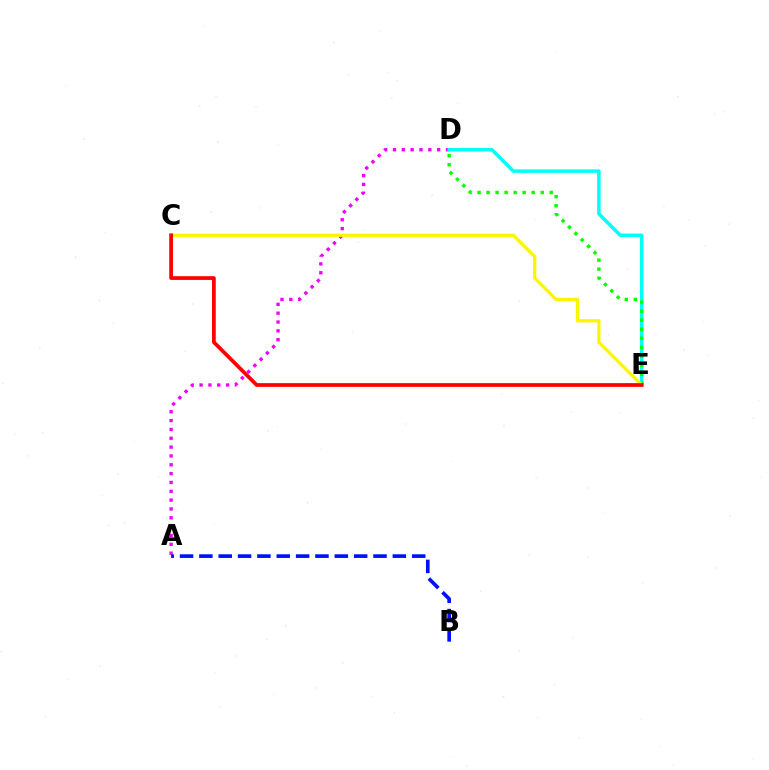{('A', 'D'): [{'color': '#ee00ff', 'line_style': 'dotted', 'thickness': 2.4}], ('D', 'E'): [{'color': '#00fff6', 'line_style': 'solid', 'thickness': 2.49}, {'color': '#08ff00', 'line_style': 'dotted', 'thickness': 2.45}], ('A', 'B'): [{'color': '#0010ff', 'line_style': 'dashed', 'thickness': 2.63}], ('C', 'E'): [{'color': '#fcf500', 'line_style': 'solid', 'thickness': 2.33}, {'color': '#ff0000', 'line_style': 'solid', 'thickness': 2.69}]}